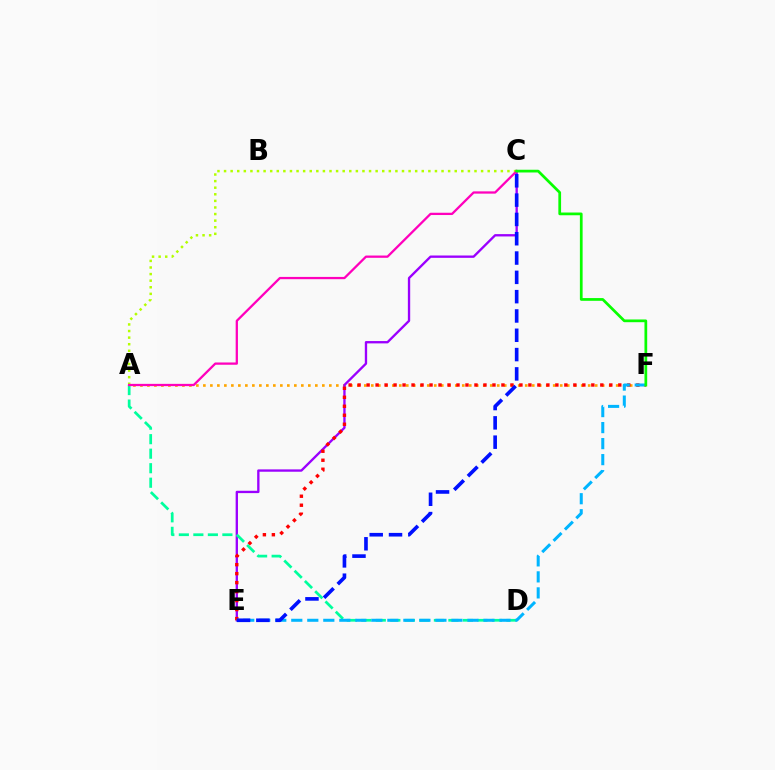{('A', 'F'): [{'color': '#ffa500', 'line_style': 'dotted', 'thickness': 1.9}], ('C', 'E'): [{'color': '#9b00ff', 'line_style': 'solid', 'thickness': 1.68}, {'color': '#0010ff', 'line_style': 'dashed', 'thickness': 2.62}], ('E', 'F'): [{'color': '#ff0000', 'line_style': 'dotted', 'thickness': 2.44}, {'color': '#00b5ff', 'line_style': 'dashed', 'thickness': 2.18}], ('A', 'D'): [{'color': '#00ff9d', 'line_style': 'dashed', 'thickness': 1.97}], ('A', 'C'): [{'color': '#b3ff00', 'line_style': 'dotted', 'thickness': 1.79}, {'color': '#ff00bd', 'line_style': 'solid', 'thickness': 1.64}], ('C', 'F'): [{'color': '#08ff00', 'line_style': 'solid', 'thickness': 1.97}]}